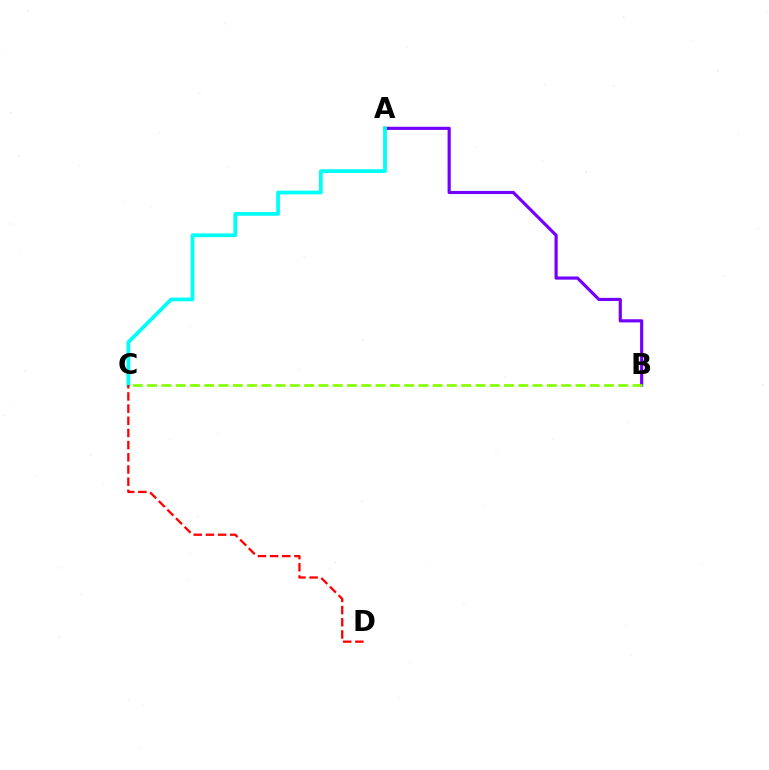{('A', 'B'): [{'color': '#7200ff', 'line_style': 'solid', 'thickness': 2.27}], ('A', 'C'): [{'color': '#00fff6', 'line_style': 'solid', 'thickness': 2.71}], ('C', 'D'): [{'color': '#ff0000', 'line_style': 'dashed', 'thickness': 1.65}], ('B', 'C'): [{'color': '#84ff00', 'line_style': 'dashed', 'thickness': 1.94}]}